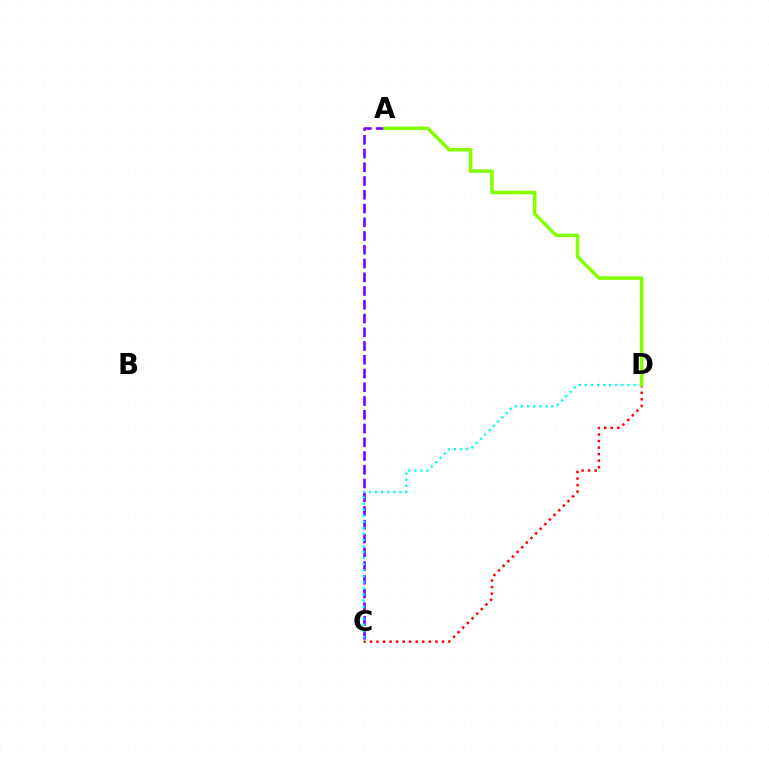{('A', 'C'): [{'color': '#7200ff', 'line_style': 'dashed', 'thickness': 1.87}], ('C', 'D'): [{'color': '#00fff6', 'line_style': 'dotted', 'thickness': 1.65}, {'color': '#ff0000', 'line_style': 'dotted', 'thickness': 1.78}], ('A', 'D'): [{'color': '#84ff00', 'line_style': 'solid', 'thickness': 2.55}]}